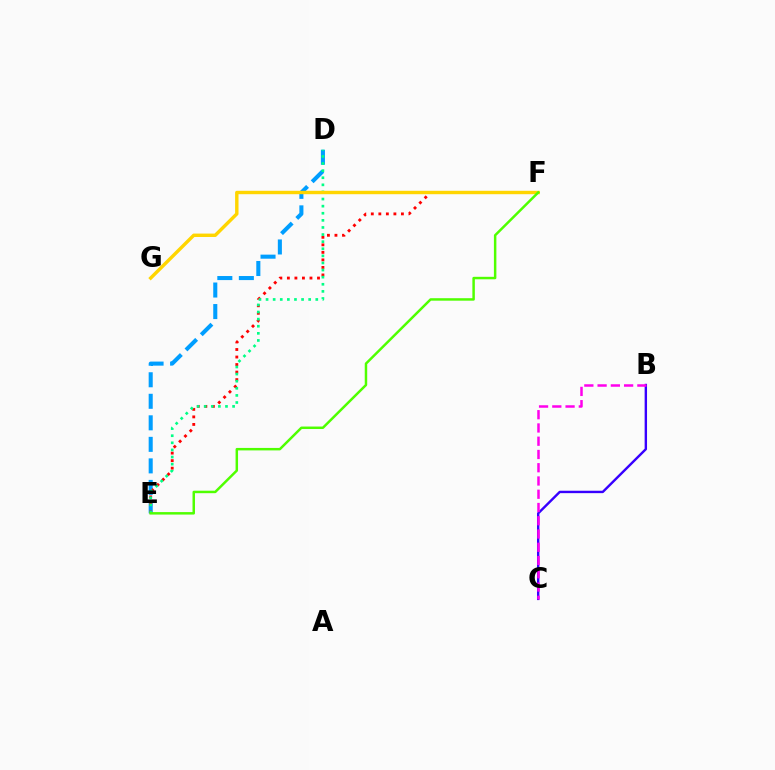{('D', 'E'): [{'color': '#009eff', 'line_style': 'dashed', 'thickness': 2.92}, {'color': '#00ff86', 'line_style': 'dotted', 'thickness': 1.93}], ('E', 'F'): [{'color': '#ff0000', 'line_style': 'dotted', 'thickness': 2.05}, {'color': '#4fff00', 'line_style': 'solid', 'thickness': 1.78}], ('B', 'C'): [{'color': '#3700ff', 'line_style': 'solid', 'thickness': 1.73}, {'color': '#ff00ed', 'line_style': 'dashed', 'thickness': 1.8}], ('F', 'G'): [{'color': '#ffd500', 'line_style': 'solid', 'thickness': 2.45}]}